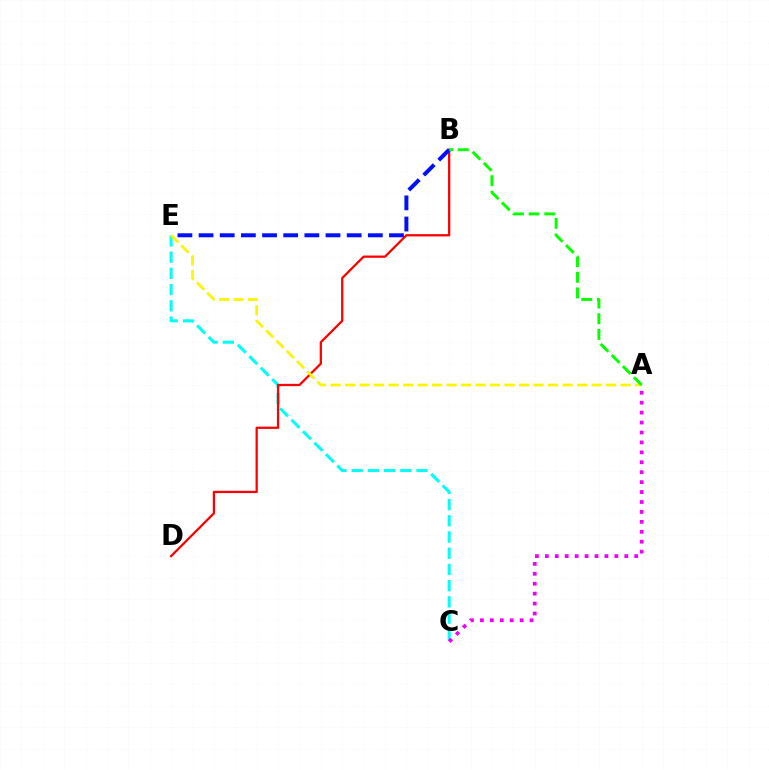{('C', 'E'): [{'color': '#00fff6', 'line_style': 'dashed', 'thickness': 2.2}], ('B', 'D'): [{'color': '#ff0000', 'line_style': 'solid', 'thickness': 1.64}], ('A', 'E'): [{'color': '#fcf500', 'line_style': 'dashed', 'thickness': 1.97}], ('A', 'C'): [{'color': '#ee00ff', 'line_style': 'dotted', 'thickness': 2.7}], ('B', 'E'): [{'color': '#0010ff', 'line_style': 'dashed', 'thickness': 2.87}], ('A', 'B'): [{'color': '#08ff00', 'line_style': 'dashed', 'thickness': 2.13}]}